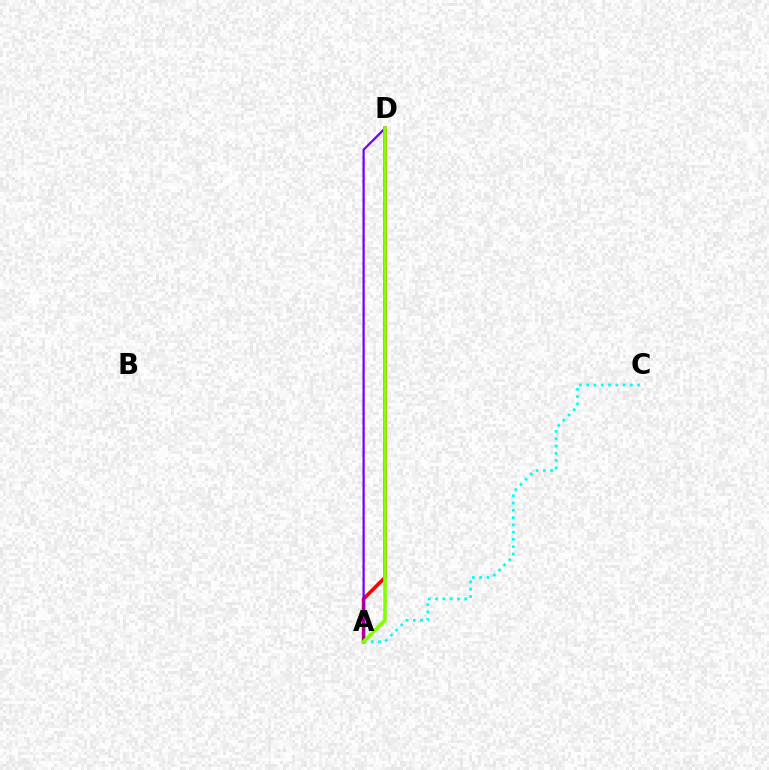{('A', 'C'): [{'color': '#00fff6', 'line_style': 'dotted', 'thickness': 1.98}], ('A', 'D'): [{'color': '#ff0000', 'line_style': 'solid', 'thickness': 2.59}, {'color': '#7200ff', 'line_style': 'solid', 'thickness': 1.61}, {'color': '#84ff00', 'line_style': 'solid', 'thickness': 2.59}]}